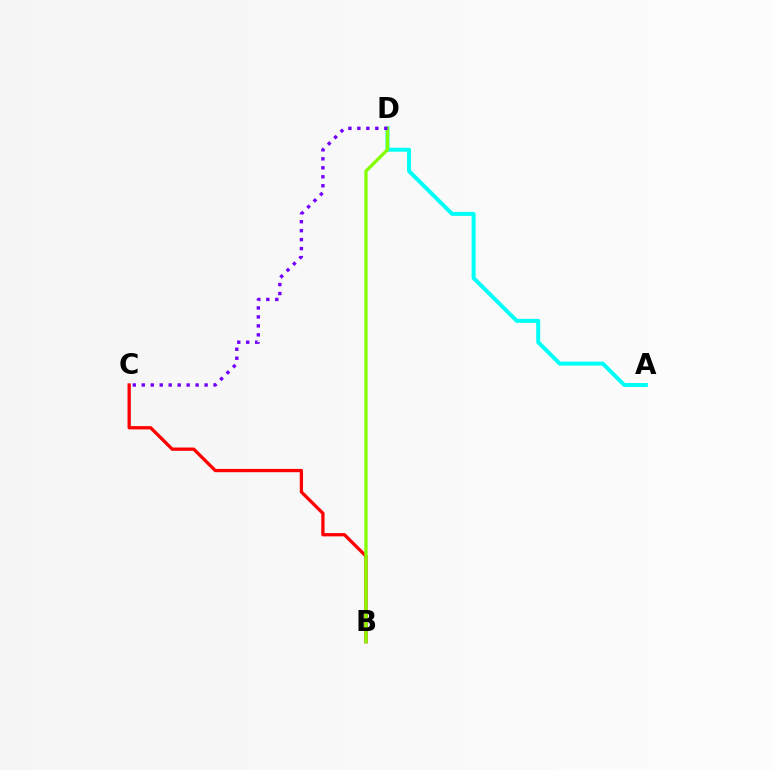{('A', 'D'): [{'color': '#00fff6', 'line_style': 'solid', 'thickness': 2.86}], ('B', 'C'): [{'color': '#ff0000', 'line_style': 'solid', 'thickness': 2.36}], ('B', 'D'): [{'color': '#84ff00', 'line_style': 'solid', 'thickness': 2.38}], ('C', 'D'): [{'color': '#7200ff', 'line_style': 'dotted', 'thickness': 2.44}]}